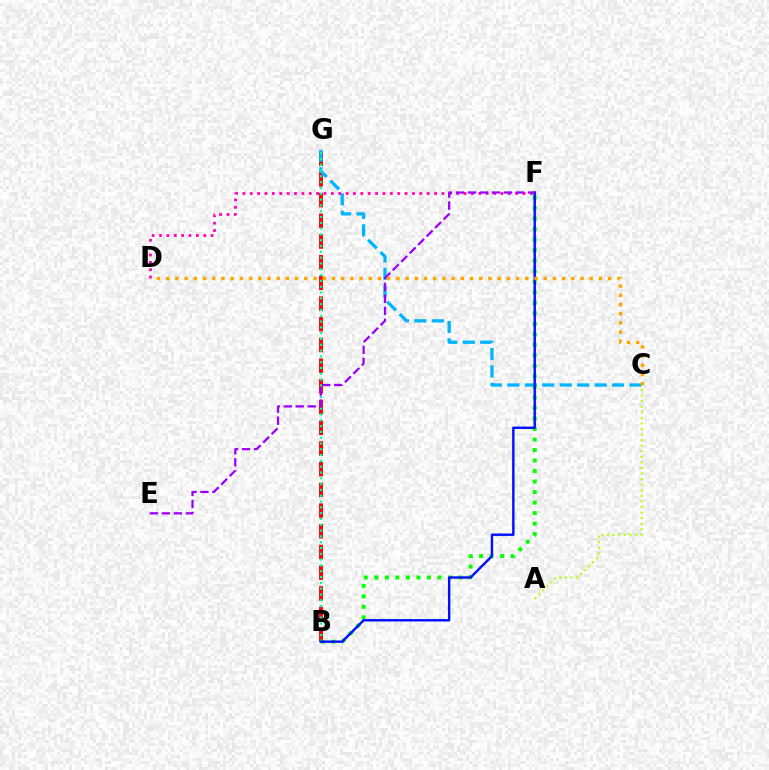{('B', 'G'): [{'color': '#ff0000', 'line_style': 'dashed', 'thickness': 2.81}, {'color': '#00ff9d', 'line_style': 'dotted', 'thickness': 1.58}], ('C', 'G'): [{'color': '#00b5ff', 'line_style': 'dashed', 'thickness': 2.37}], ('D', 'F'): [{'color': '#ff00bd', 'line_style': 'dotted', 'thickness': 2.0}], ('B', 'F'): [{'color': '#08ff00', 'line_style': 'dotted', 'thickness': 2.86}, {'color': '#0010ff', 'line_style': 'solid', 'thickness': 1.74}], ('A', 'C'): [{'color': '#b3ff00', 'line_style': 'dotted', 'thickness': 1.51}], ('E', 'F'): [{'color': '#9b00ff', 'line_style': 'dashed', 'thickness': 1.63}], ('C', 'D'): [{'color': '#ffa500', 'line_style': 'dotted', 'thickness': 2.5}]}